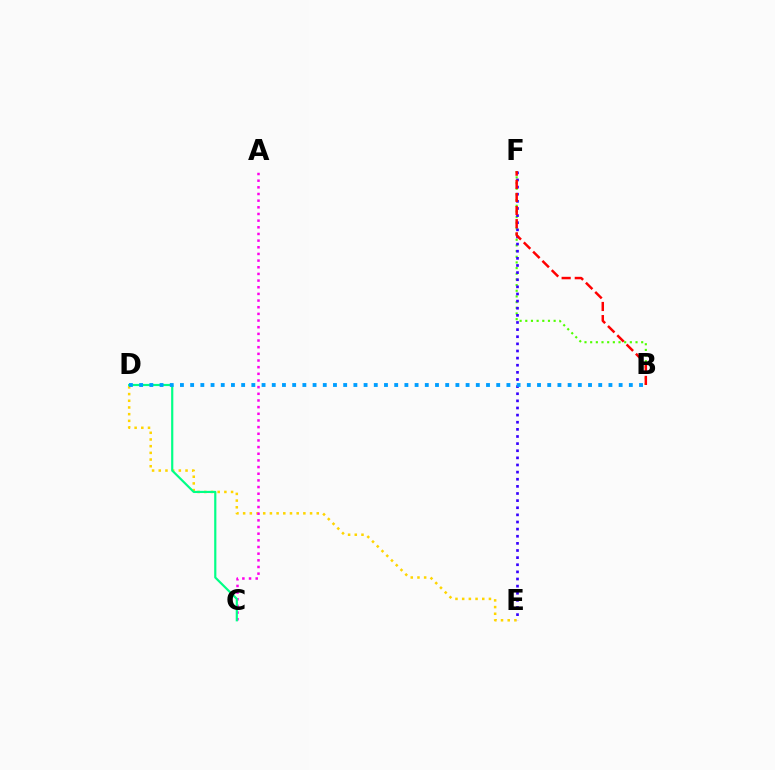{('D', 'E'): [{'color': '#ffd500', 'line_style': 'dotted', 'thickness': 1.82}], ('B', 'F'): [{'color': '#4fff00', 'line_style': 'dotted', 'thickness': 1.54}, {'color': '#ff0000', 'line_style': 'dashed', 'thickness': 1.78}], ('E', 'F'): [{'color': '#3700ff', 'line_style': 'dotted', 'thickness': 1.94}], ('A', 'C'): [{'color': '#ff00ed', 'line_style': 'dotted', 'thickness': 1.81}], ('C', 'D'): [{'color': '#00ff86', 'line_style': 'solid', 'thickness': 1.57}], ('B', 'D'): [{'color': '#009eff', 'line_style': 'dotted', 'thickness': 2.77}]}